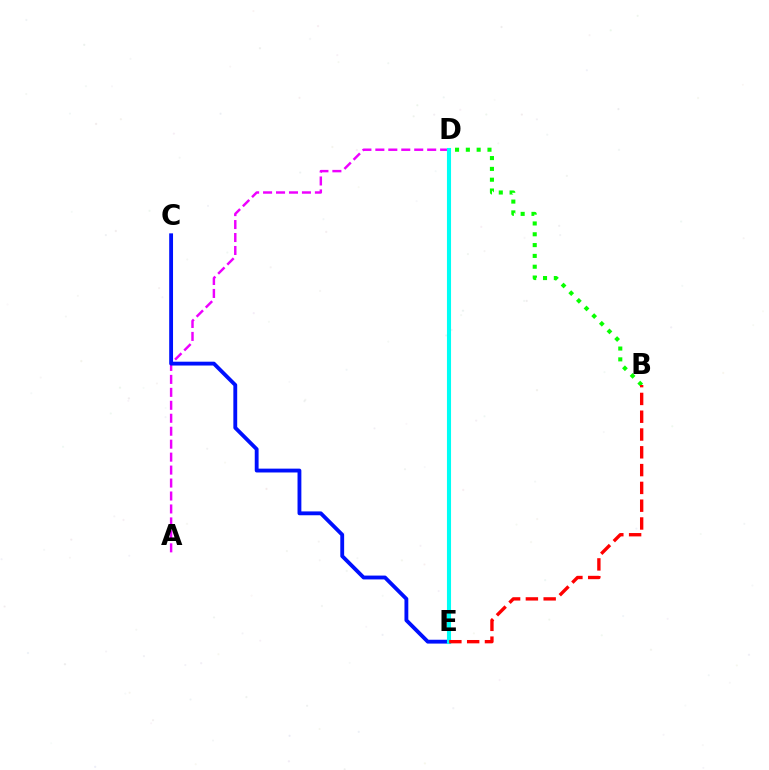{('A', 'D'): [{'color': '#ee00ff', 'line_style': 'dashed', 'thickness': 1.76}], ('B', 'D'): [{'color': '#08ff00', 'line_style': 'dotted', 'thickness': 2.94}], ('D', 'E'): [{'color': '#fcf500', 'line_style': 'dotted', 'thickness': 2.08}, {'color': '#00fff6', 'line_style': 'solid', 'thickness': 2.94}], ('C', 'E'): [{'color': '#0010ff', 'line_style': 'solid', 'thickness': 2.77}], ('B', 'E'): [{'color': '#ff0000', 'line_style': 'dashed', 'thickness': 2.42}]}